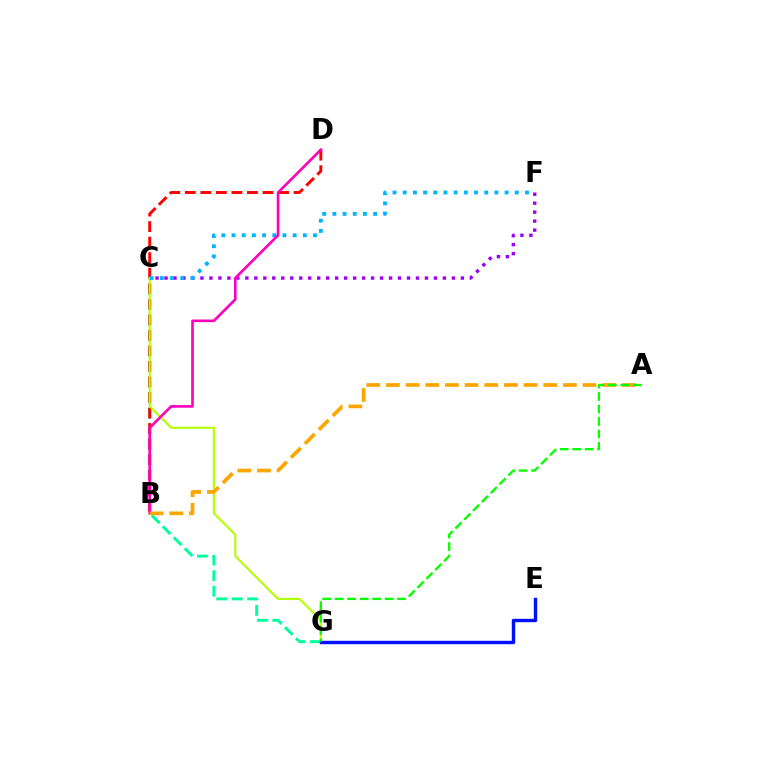{('C', 'G'): [{'color': '#00ff9d', 'line_style': 'dashed', 'thickness': 2.11}, {'color': '#b3ff00', 'line_style': 'solid', 'thickness': 1.51}], ('C', 'F'): [{'color': '#9b00ff', 'line_style': 'dotted', 'thickness': 2.44}, {'color': '#00b5ff', 'line_style': 'dotted', 'thickness': 2.77}], ('B', 'D'): [{'color': '#ff0000', 'line_style': 'dashed', 'thickness': 2.11}, {'color': '#ff00bd', 'line_style': 'solid', 'thickness': 1.9}], ('A', 'B'): [{'color': '#ffa500', 'line_style': 'dashed', 'thickness': 2.67}], ('E', 'G'): [{'color': '#0010ff', 'line_style': 'solid', 'thickness': 2.45}], ('A', 'G'): [{'color': '#08ff00', 'line_style': 'dashed', 'thickness': 1.7}]}